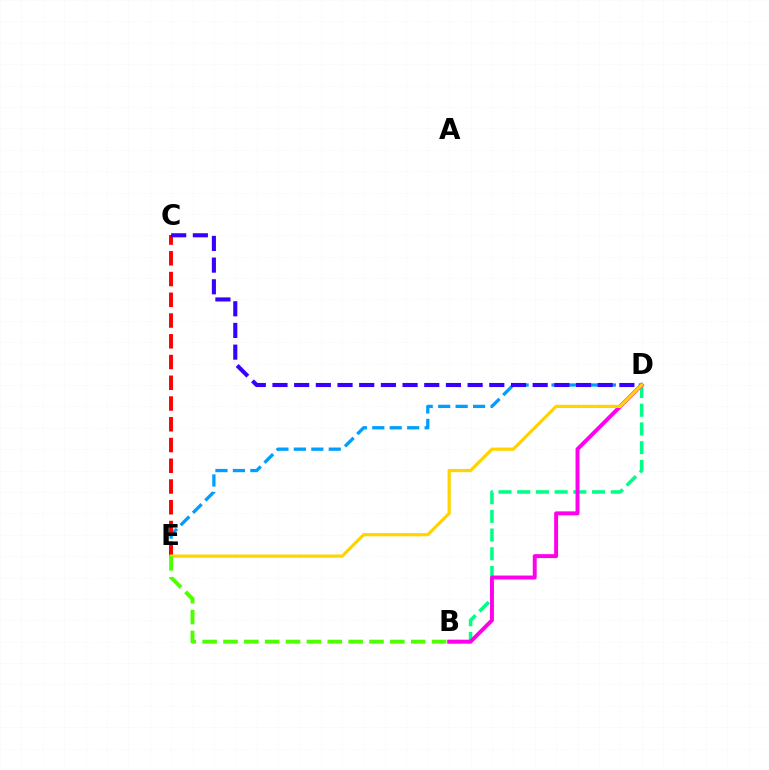{('D', 'E'): [{'color': '#009eff', 'line_style': 'dashed', 'thickness': 2.37}, {'color': '#ffd500', 'line_style': 'solid', 'thickness': 2.32}], ('B', 'D'): [{'color': '#00ff86', 'line_style': 'dashed', 'thickness': 2.54}, {'color': '#ff00ed', 'line_style': 'solid', 'thickness': 2.83}], ('C', 'E'): [{'color': '#ff0000', 'line_style': 'dashed', 'thickness': 2.82}], ('C', 'D'): [{'color': '#3700ff', 'line_style': 'dashed', 'thickness': 2.95}], ('B', 'E'): [{'color': '#4fff00', 'line_style': 'dashed', 'thickness': 2.83}]}